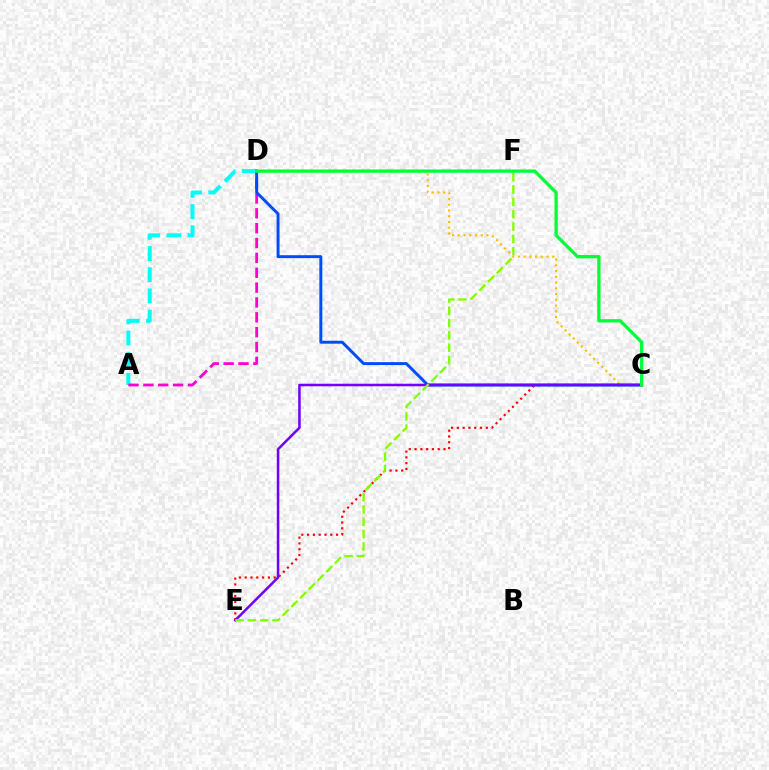{('A', 'D'): [{'color': '#00fff6', 'line_style': 'dashed', 'thickness': 2.88}, {'color': '#ff00cf', 'line_style': 'dashed', 'thickness': 2.02}], ('C', 'E'): [{'color': '#ff0000', 'line_style': 'dotted', 'thickness': 1.57}, {'color': '#7200ff', 'line_style': 'solid', 'thickness': 1.82}], ('C', 'D'): [{'color': '#ffbd00', 'line_style': 'dotted', 'thickness': 1.56}, {'color': '#004bff', 'line_style': 'solid', 'thickness': 2.12}, {'color': '#00ff39', 'line_style': 'solid', 'thickness': 2.37}], ('E', 'F'): [{'color': '#84ff00', 'line_style': 'dashed', 'thickness': 1.67}]}